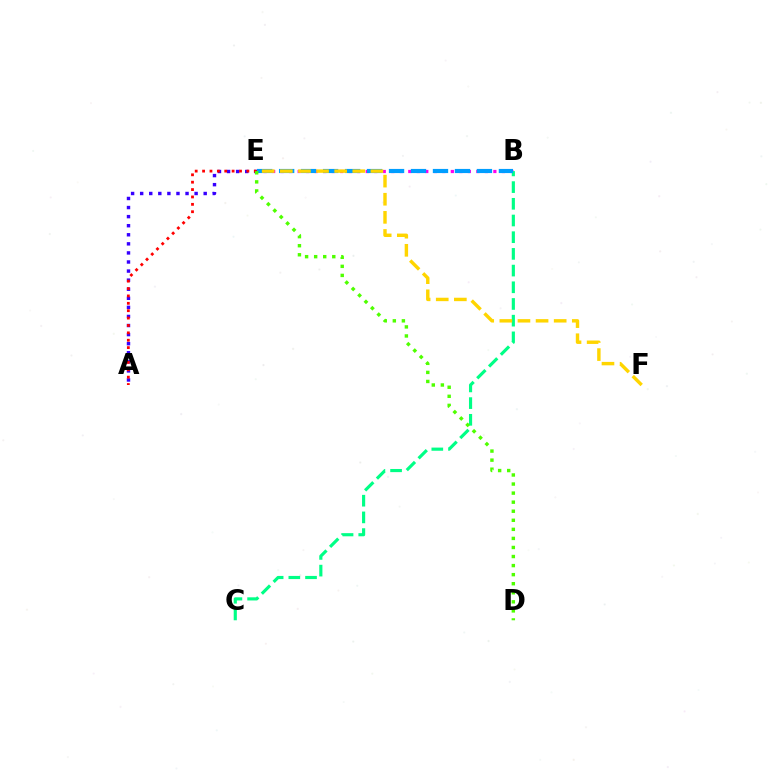{('A', 'E'): [{'color': '#3700ff', 'line_style': 'dotted', 'thickness': 2.47}, {'color': '#ff0000', 'line_style': 'dotted', 'thickness': 2.01}], ('B', 'E'): [{'color': '#ff00ed', 'line_style': 'dotted', 'thickness': 2.31}, {'color': '#009eff', 'line_style': 'dashed', 'thickness': 2.99}], ('B', 'C'): [{'color': '#00ff86', 'line_style': 'dashed', 'thickness': 2.27}], ('E', 'F'): [{'color': '#ffd500', 'line_style': 'dashed', 'thickness': 2.46}], ('D', 'E'): [{'color': '#4fff00', 'line_style': 'dotted', 'thickness': 2.46}]}